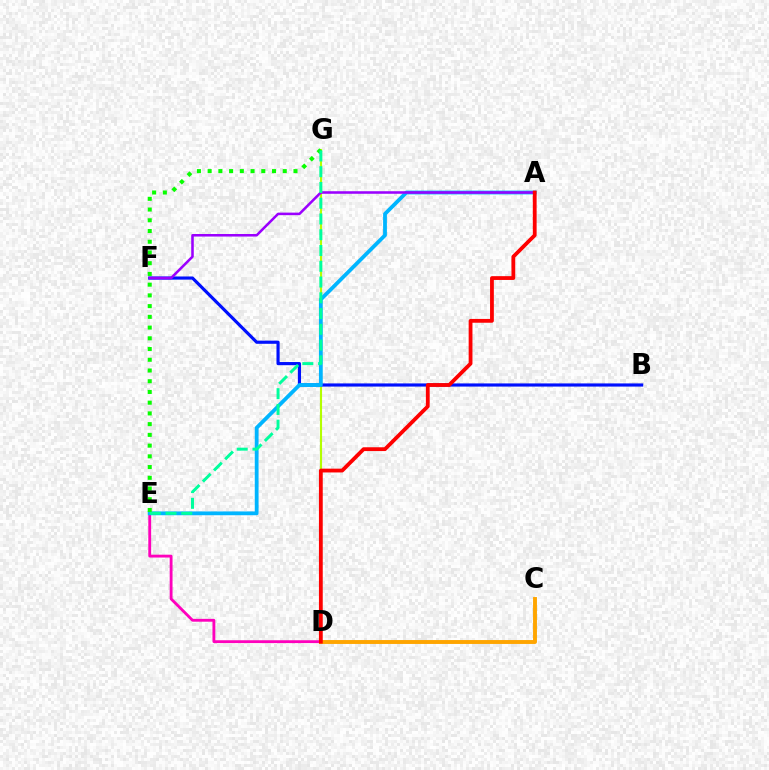{('D', 'G'): [{'color': '#b3ff00', 'line_style': 'solid', 'thickness': 1.53}], ('B', 'F'): [{'color': '#0010ff', 'line_style': 'solid', 'thickness': 2.27}], ('D', 'E'): [{'color': '#ff00bd', 'line_style': 'solid', 'thickness': 2.04}], ('A', 'E'): [{'color': '#00b5ff', 'line_style': 'solid', 'thickness': 2.73}], ('A', 'F'): [{'color': '#9b00ff', 'line_style': 'solid', 'thickness': 1.83}], ('C', 'D'): [{'color': '#ffa500', 'line_style': 'solid', 'thickness': 2.81}], ('E', 'G'): [{'color': '#08ff00', 'line_style': 'dotted', 'thickness': 2.92}, {'color': '#00ff9d', 'line_style': 'dashed', 'thickness': 2.14}], ('A', 'D'): [{'color': '#ff0000', 'line_style': 'solid', 'thickness': 2.73}]}